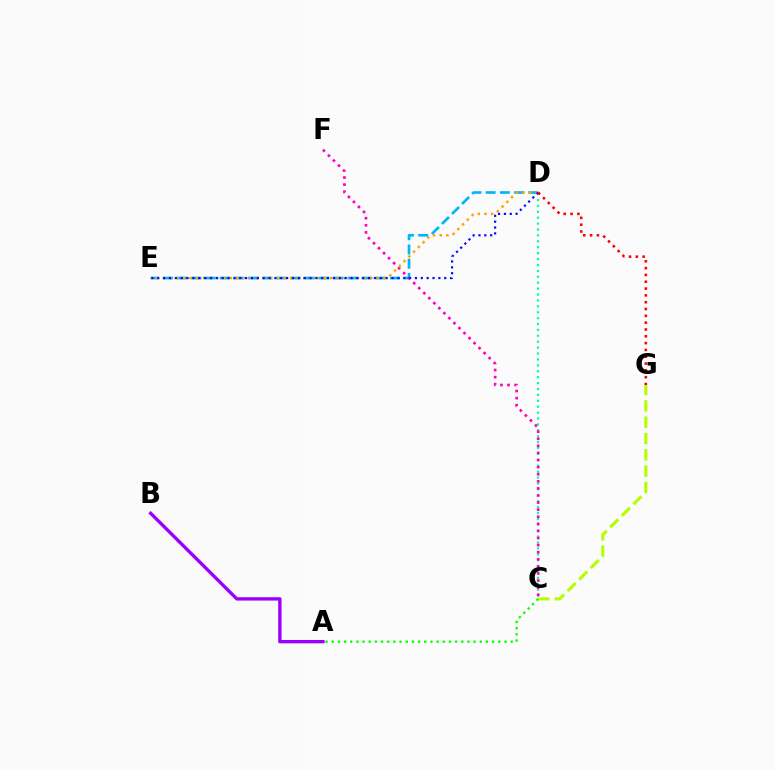{('D', 'E'): [{'color': '#00b5ff', 'line_style': 'dashed', 'thickness': 1.93}, {'color': '#ffa500', 'line_style': 'dotted', 'thickness': 1.82}, {'color': '#0010ff', 'line_style': 'dotted', 'thickness': 1.59}], ('C', 'D'): [{'color': '#00ff9d', 'line_style': 'dotted', 'thickness': 1.6}], ('C', 'F'): [{'color': '#ff00bd', 'line_style': 'dotted', 'thickness': 1.93}], ('C', 'G'): [{'color': '#b3ff00', 'line_style': 'dashed', 'thickness': 2.22}], ('A', 'B'): [{'color': '#9b00ff', 'line_style': 'solid', 'thickness': 2.41}], ('A', 'C'): [{'color': '#08ff00', 'line_style': 'dotted', 'thickness': 1.68}], ('D', 'G'): [{'color': '#ff0000', 'line_style': 'dotted', 'thickness': 1.85}]}